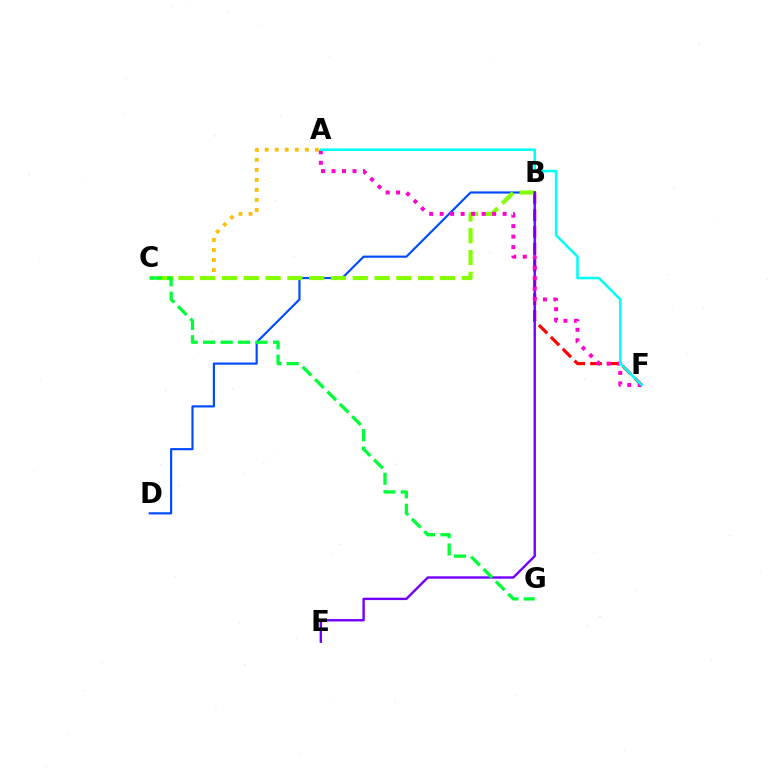{('B', 'D'): [{'color': '#004bff', 'line_style': 'solid', 'thickness': 1.56}], ('B', 'F'): [{'color': '#ff0000', 'line_style': 'dashed', 'thickness': 2.28}], ('A', 'C'): [{'color': '#ffbd00', 'line_style': 'dotted', 'thickness': 2.73}], ('B', 'C'): [{'color': '#84ff00', 'line_style': 'dashed', 'thickness': 2.96}], ('B', 'E'): [{'color': '#7200ff', 'line_style': 'solid', 'thickness': 1.72}], ('A', 'F'): [{'color': '#ff00cf', 'line_style': 'dotted', 'thickness': 2.85}, {'color': '#00fff6', 'line_style': 'solid', 'thickness': 1.84}], ('C', 'G'): [{'color': '#00ff39', 'line_style': 'dashed', 'thickness': 2.38}]}